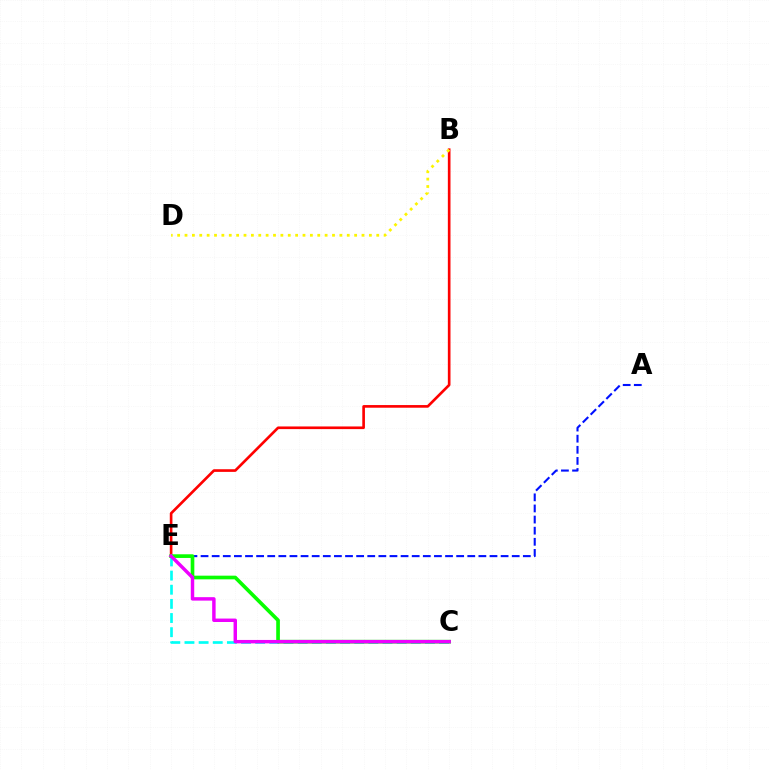{('A', 'E'): [{'color': '#0010ff', 'line_style': 'dashed', 'thickness': 1.51}], ('C', 'E'): [{'color': '#00fff6', 'line_style': 'dashed', 'thickness': 1.92}, {'color': '#08ff00', 'line_style': 'solid', 'thickness': 2.64}, {'color': '#ee00ff', 'line_style': 'solid', 'thickness': 2.48}], ('B', 'E'): [{'color': '#ff0000', 'line_style': 'solid', 'thickness': 1.91}], ('B', 'D'): [{'color': '#fcf500', 'line_style': 'dotted', 'thickness': 2.0}]}